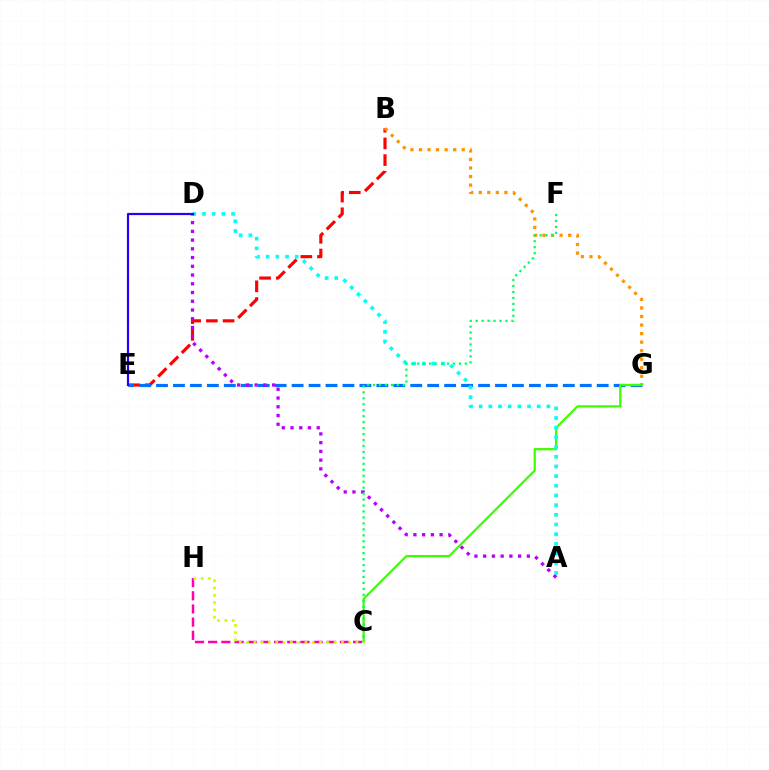{('C', 'H'): [{'color': '#ff00ac', 'line_style': 'dashed', 'thickness': 1.79}, {'color': '#d1ff00', 'line_style': 'dotted', 'thickness': 1.98}], ('B', 'E'): [{'color': '#ff0000', 'line_style': 'dashed', 'thickness': 2.27}], ('B', 'G'): [{'color': '#ff9400', 'line_style': 'dotted', 'thickness': 2.32}], ('E', 'G'): [{'color': '#0074ff', 'line_style': 'dashed', 'thickness': 2.3}], ('C', 'G'): [{'color': '#3dff00', 'line_style': 'solid', 'thickness': 1.61}], ('A', 'D'): [{'color': '#00fff6', 'line_style': 'dotted', 'thickness': 2.63}, {'color': '#b900ff', 'line_style': 'dotted', 'thickness': 2.37}], ('D', 'E'): [{'color': '#2500ff', 'line_style': 'solid', 'thickness': 1.59}], ('C', 'F'): [{'color': '#00ff5c', 'line_style': 'dotted', 'thickness': 1.62}]}